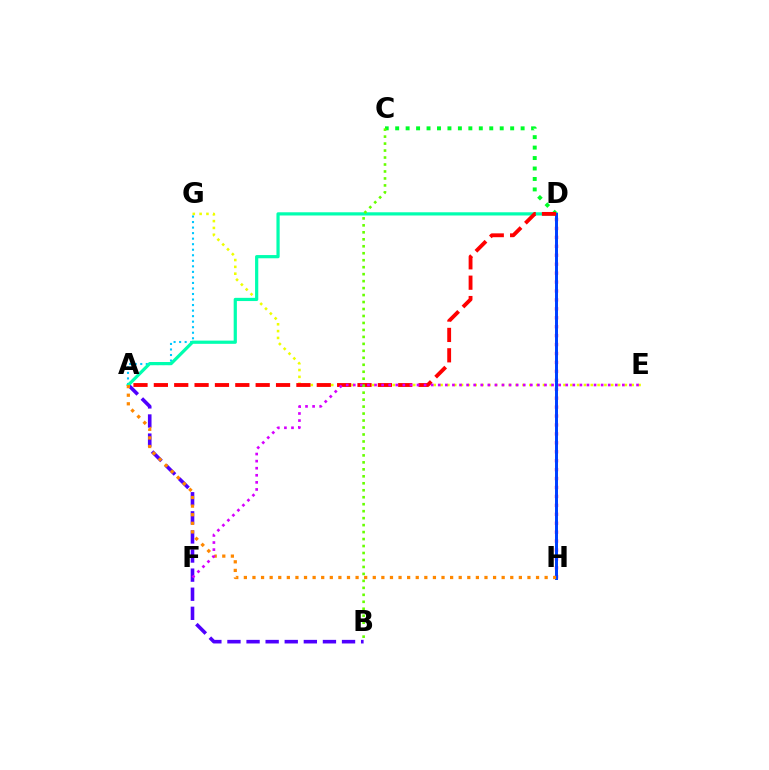{('E', 'G'): [{'color': '#eeff00', 'line_style': 'dotted', 'thickness': 1.86}], ('C', 'D'): [{'color': '#00ff27', 'line_style': 'dotted', 'thickness': 2.84}], ('D', 'H'): [{'color': '#ff00a0', 'line_style': 'dotted', 'thickness': 2.43}, {'color': '#003fff', 'line_style': 'solid', 'thickness': 2.14}], ('A', 'G'): [{'color': '#00c7ff', 'line_style': 'dotted', 'thickness': 1.5}], ('A', 'B'): [{'color': '#4f00ff', 'line_style': 'dashed', 'thickness': 2.59}], ('A', 'D'): [{'color': '#00ffaf', 'line_style': 'solid', 'thickness': 2.31}, {'color': '#ff0000', 'line_style': 'dashed', 'thickness': 2.77}], ('A', 'H'): [{'color': '#ff8800', 'line_style': 'dotted', 'thickness': 2.33}], ('E', 'F'): [{'color': '#d600ff', 'line_style': 'dotted', 'thickness': 1.92}], ('B', 'C'): [{'color': '#66ff00', 'line_style': 'dotted', 'thickness': 1.89}]}